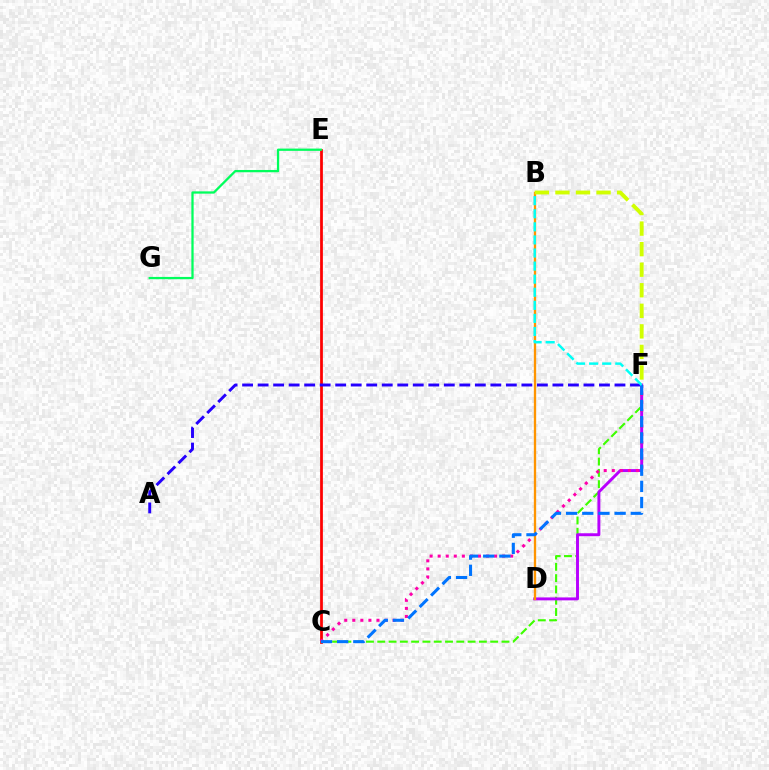{('C', 'E'): [{'color': '#ff0000', 'line_style': 'solid', 'thickness': 1.99}], ('C', 'F'): [{'color': '#3dff00', 'line_style': 'dashed', 'thickness': 1.53}, {'color': '#ff00ac', 'line_style': 'dotted', 'thickness': 2.19}, {'color': '#0074ff', 'line_style': 'dashed', 'thickness': 2.2}], ('E', 'G'): [{'color': '#00ff5c', 'line_style': 'solid', 'thickness': 1.64}], ('D', 'F'): [{'color': '#b900ff', 'line_style': 'solid', 'thickness': 2.11}], ('A', 'F'): [{'color': '#2500ff', 'line_style': 'dashed', 'thickness': 2.11}], ('B', 'D'): [{'color': '#ff9400', 'line_style': 'solid', 'thickness': 1.67}], ('B', 'F'): [{'color': '#d1ff00', 'line_style': 'dashed', 'thickness': 2.79}, {'color': '#00fff6', 'line_style': 'dashed', 'thickness': 1.78}]}